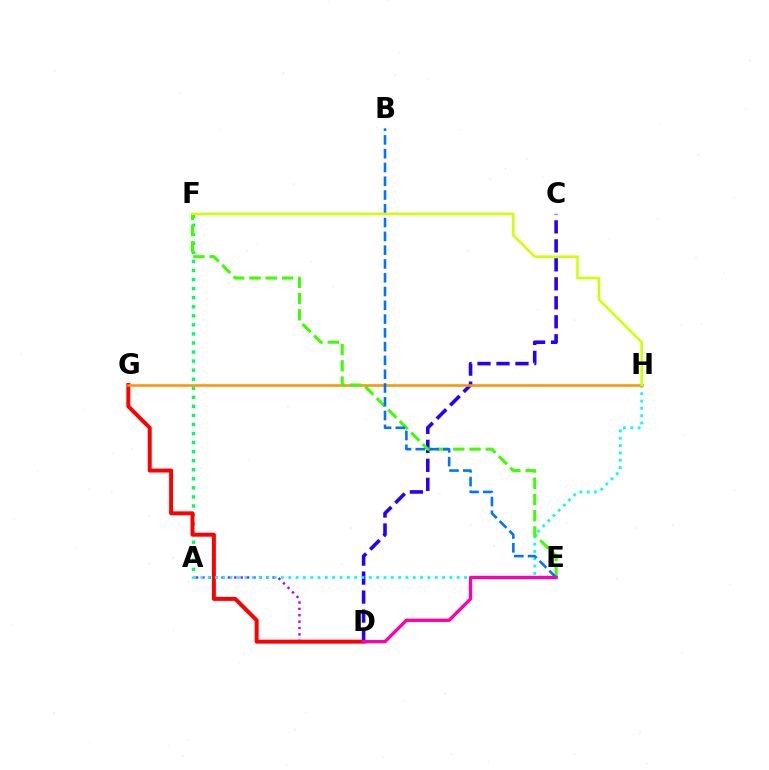{('A', 'F'): [{'color': '#00ff5c', 'line_style': 'dotted', 'thickness': 2.46}], ('A', 'D'): [{'color': '#b900ff', 'line_style': 'dotted', 'thickness': 1.73}], ('D', 'G'): [{'color': '#ff0000', 'line_style': 'solid', 'thickness': 2.85}], ('C', 'D'): [{'color': '#2500ff', 'line_style': 'dashed', 'thickness': 2.58}], ('A', 'H'): [{'color': '#00fff6', 'line_style': 'dotted', 'thickness': 1.99}], ('G', 'H'): [{'color': '#ff9400', 'line_style': 'solid', 'thickness': 1.86}], ('E', 'F'): [{'color': '#3dff00', 'line_style': 'dashed', 'thickness': 2.21}], ('B', 'E'): [{'color': '#0074ff', 'line_style': 'dashed', 'thickness': 1.87}], ('D', 'E'): [{'color': '#ff00ac', 'line_style': 'solid', 'thickness': 2.39}], ('F', 'H'): [{'color': '#d1ff00', 'line_style': 'solid', 'thickness': 1.84}]}